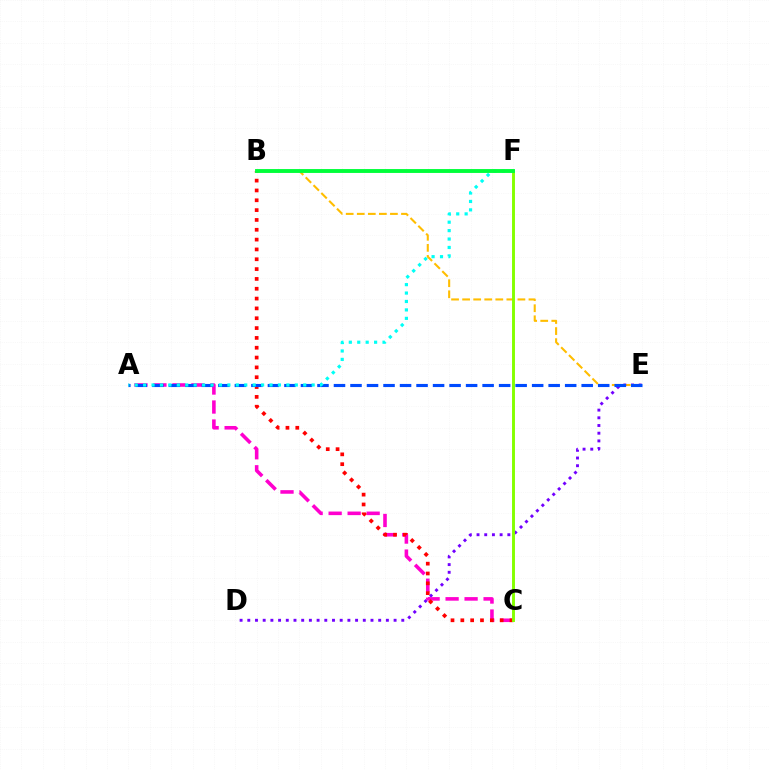{('B', 'E'): [{'color': '#ffbd00', 'line_style': 'dashed', 'thickness': 1.5}], ('D', 'E'): [{'color': '#7200ff', 'line_style': 'dotted', 'thickness': 2.09}], ('A', 'C'): [{'color': '#ff00cf', 'line_style': 'dashed', 'thickness': 2.58}], ('B', 'C'): [{'color': '#ff0000', 'line_style': 'dotted', 'thickness': 2.67}], ('A', 'E'): [{'color': '#004bff', 'line_style': 'dashed', 'thickness': 2.24}], ('A', 'F'): [{'color': '#00fff6', 'line_style': 'dotted', 'thickness': 2.29}], ('C', 'F'): [{'color': '#84ff00', 'line_style': 'solid', 'thickness': 2.1}], ('B', 'F'): [{'color': '#00ff39', 'line_style': 'solid', 'thickness': 2.8}]}